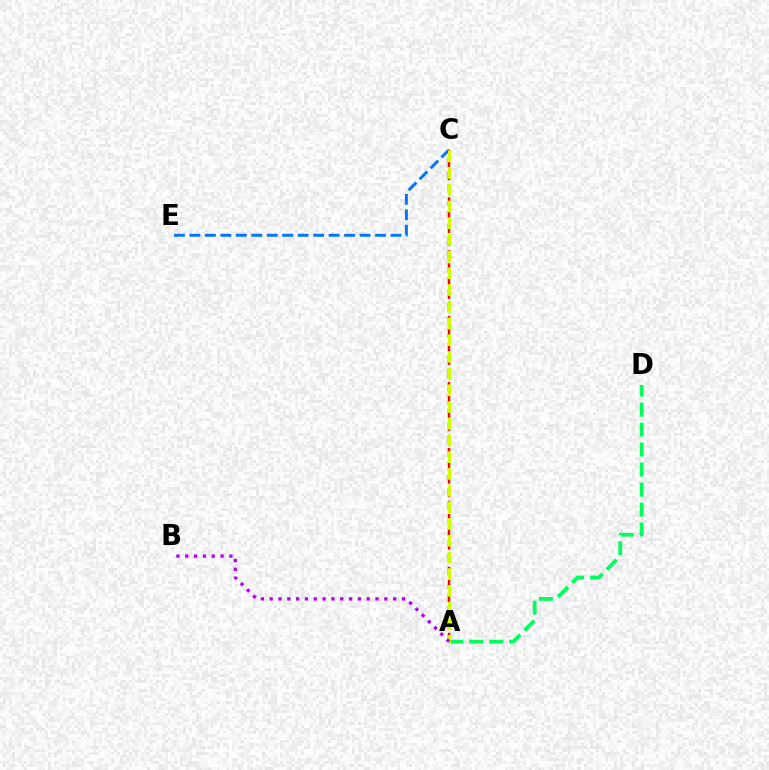{('C', 'E'): [{'color': '#0074ff', 'line_style': 'dashed', 'thickness': 2.1}], ('A', 'C'): [{'color': '#ff0000', 'line_style': 'dashed', 'thickness': 1.79}, {'color': '#d1ff00', 'line_style': 'dashed', 'thickness': 2.27}], ('A', 'D'): [{'color': '#00ff5c', 'line_style': 'dashed', 'thickness': 2.72}], ('A', 'B'): [{'color': '#b900ff', 'line_style': 'dotted', 'thickness': 2.4}]}